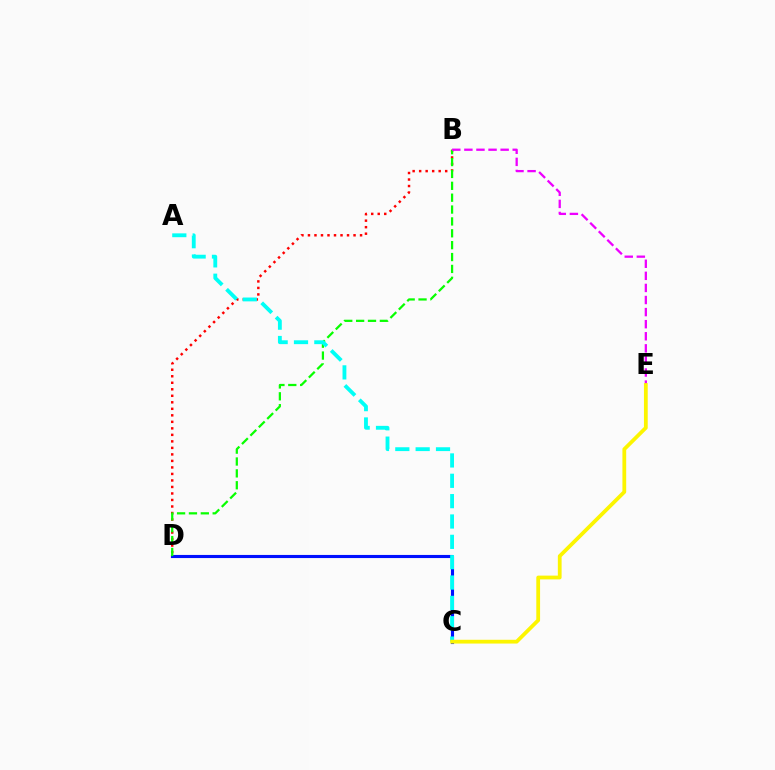{('C', 'D'): [{'color': '#0010ff', 'line_style': 'solid', 'thickness': 2.25}], ('B', 'D'): [{'color': '#ff0000', 'line_style': 'dotted', 'thickness': 1.77}, {'color': '#08ff00', 'line_style': 'dashed', 'thickness': 1.61}], ('B', 'E'): [{'color': '#ee00ff', 'line_style': 'dashed', 'thickness': 1.64}], ('A', 'C'): [{'color': '#00fff6', 'line_style': 'dashed', 'thickness': 2.76}], ('C', 'E'): [{'color': '#fcf500', 'line_style': 'solid', 'thickness': 2.71}]}